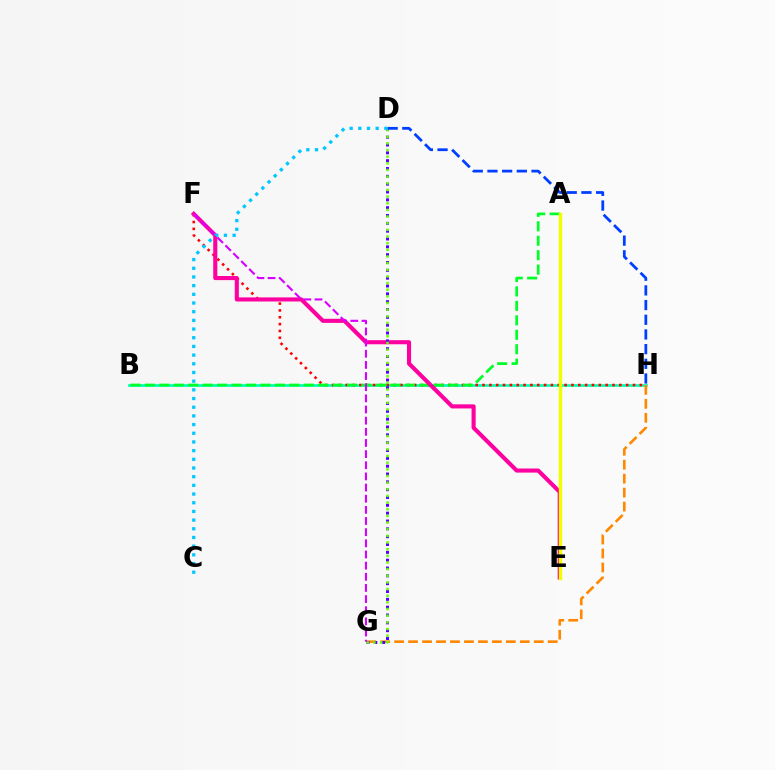{('B', 'H'): [{'color': '#00ffaf', 'line_style': 'solid', 'thickness': 1.93}], ('F', 'H'): [{'color': '#ff0000', 'line_style': 'dotted', 'thickness': 1.86}], ('A', 'B'): [{'color': '#00ff27', 'line_style': 'dashed', 'thickness': 1.96}], ('E', 'F'): [{'color': '#ff00a0', 'line_style': 'solid', 'thickness': 2.95}], ('A', 'E'): [{'color': '#eeff00', 'line_style': 'solid', 'thickness': 2.51}], ('G', 'H'): [{'color': '#ff8800', 'line_style': 'dashed', 'thickness': 1.9}], ('D', 'G'): [{'color': '#4f00ff', 'line_style': 'dotted', 'thickness': 2.13}, {'color': '#66ff00', 'line_style': 'dotted', 'thickness': 1.81}], ('F', 'G'): [{'color': '#d600ff', 'line_style': 'dashed', 'thickness': 1.51}], ('D', 'H'): [{'color': '#003fff', 'line_style': 'dashed', 'thickness': 1.99}], ('C', 'D'): [{'color': '#00c7ff', 'line_style': 'dotted', 'thickness': 2.36}]}